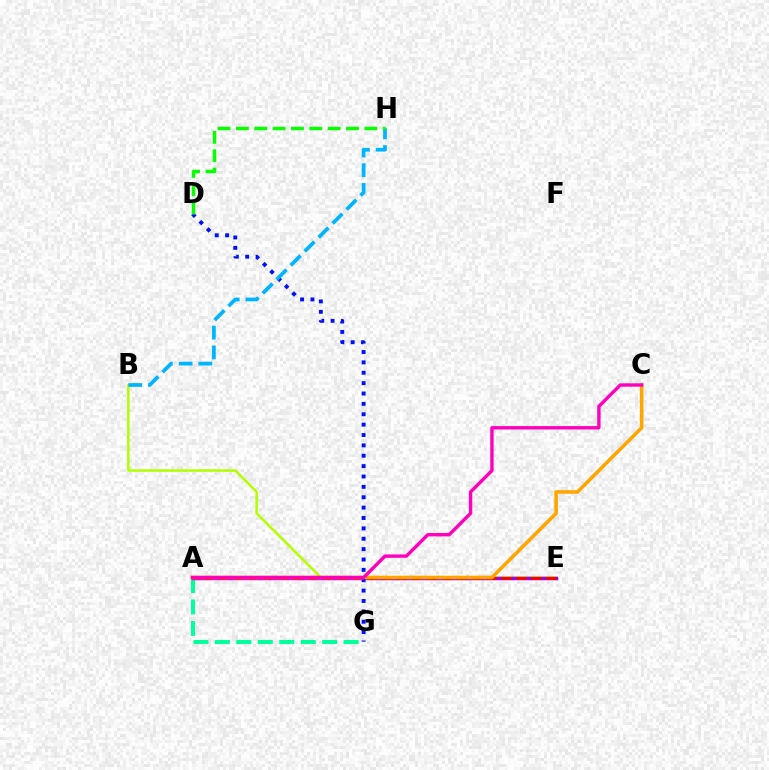{('B', 'E'): [{'color': '#b3ff00', 'line_style': 'solid', 'thickness': 1.82}], ('A', 'G'): [{'color': '#00ff9d', 'line_style': 'dashed', 'thickness': 2.92}], ('A', 'E'): [{'color': '#9b00ff', 'line_style': 'solid', 'thickness': 2.48}, {'color': '#ff0000', 'line_style': 'dashed', 'thickness': 2.03}], ('D', 'G'): [{'color': '#0010ff', 'line_style': 'dotted', 'thickness': 2.82}], ('B', 'H'): [{'color': '#00b5ff', 'line_style': 'dashed', 'thickness': 2.68}], ('A', 'C'): [{'color': '#ffa500', 'line_style': 'solid', 'thickness': 2.56}, {'color': '#ff00bd', 'line_style': 'solid', 'thickness': 2.44}], ('D', 'H'): [{'color': '#08ff00', 'line_style': 'dashed', 'thickness': 2.49}]}